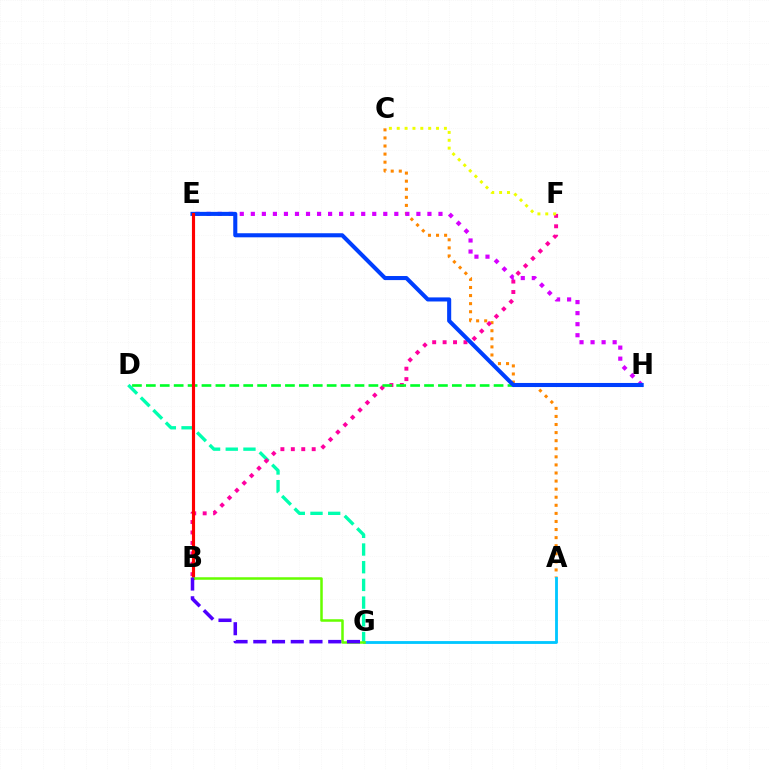{('A', 'C'): [{'color': '#ff8800', 'line_style': 'dotted', 'thickness': 2.2}], ('D', 'G'): [{'color': '#00ffaf', 'line_style': 'dashed', 'thickness': 2.4}], ('A', 'G'): [{'color': '#00c7ff', 'line_style': 'solid', 'thickness': 2.03}], ('B', 'F'): [{'color': '#ff00a0', 'line_style': 'dotted', 'thickness': 2.83}], ('E', 'H'): [{'color': '#d600ff', 'line_style': 'dotted', 'thickness': 3.0}, {'color': '#003fff', 'line_style': 'solid', 'thickness': 2.93}], ('D', 'H'): [{'color': '#00ff27', 'line_style': 'dashed', 'thickness': 1.89}], ('B', 'E'): [{'color': '#ff0000', 'line_style': 'solid', 'thickness': 2.26}], ('B', 'G'): [{'color': '#66ff00', 'line_style': 'solid', 'thickness': 1.81}, {'color': '#4f00ff', 'line_style': 'dashed', 'thickness': 2.54}], ('C', 'F'): [{'color': '#eeff00', 'line_style': 'dotted', 'thickness': 2.14}]}